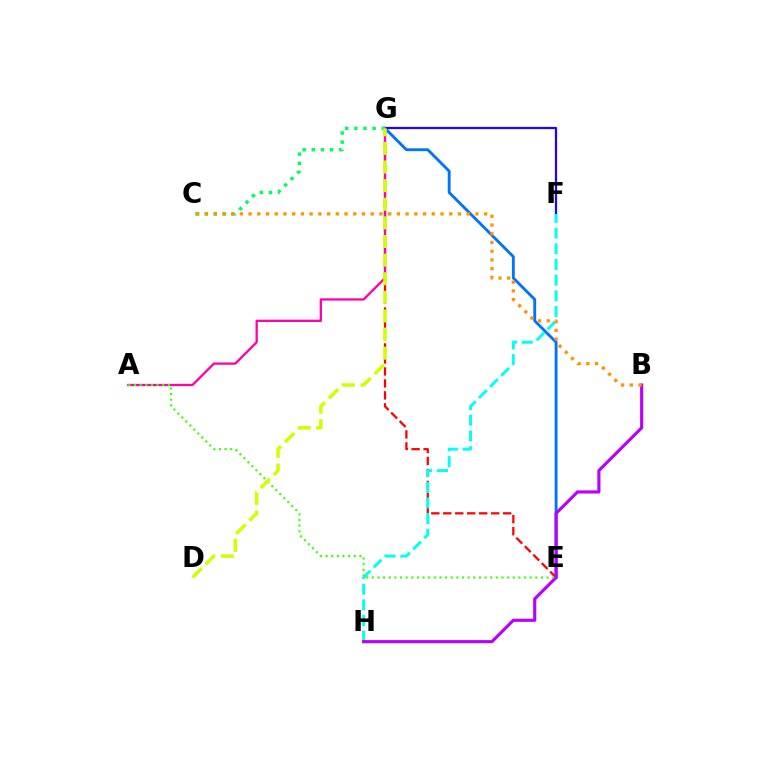{('E', 'G'): [{'color': '#0074ff', 'line_style': 'solid', 'thickness': 2.07}, {'color': '#ff0000', 'line_style': 'dashed', 'thickness': 1.63}], ('F', 'G'): [{'color': '#2500ff', 'line_style': 'solid', 'thickness': 1.59}], ('A', 'G'): [{'color': '#ff00ac', 'line_style': 'solid', 'thickness': 1.65}], ('C', 'G'): [{'color': '#00ff5c', 'line_style': 'dotted', 'thickness': 2.48}], ('F', 'H'): [{'color': '#00fff6', 'line_style': 'dashed', 'thickness': 2.13}], ('B', 'H'): [{'color': '#b900ff', 'line_style': 'solid', 'thickness': 2.26}], ('A', 'E'): [{'color': '#3dff00', 'line_style': 'dotted', 'thickness': 1.53}], ('D', 'G'): [{'color': '#d1ff00', 'line_style': 'dashed', 'thickness': 2.53}], ('B', 'C'): [{'color': '#ff9400', 'line_style': 'dotted', 'thickness': 2.37}]}